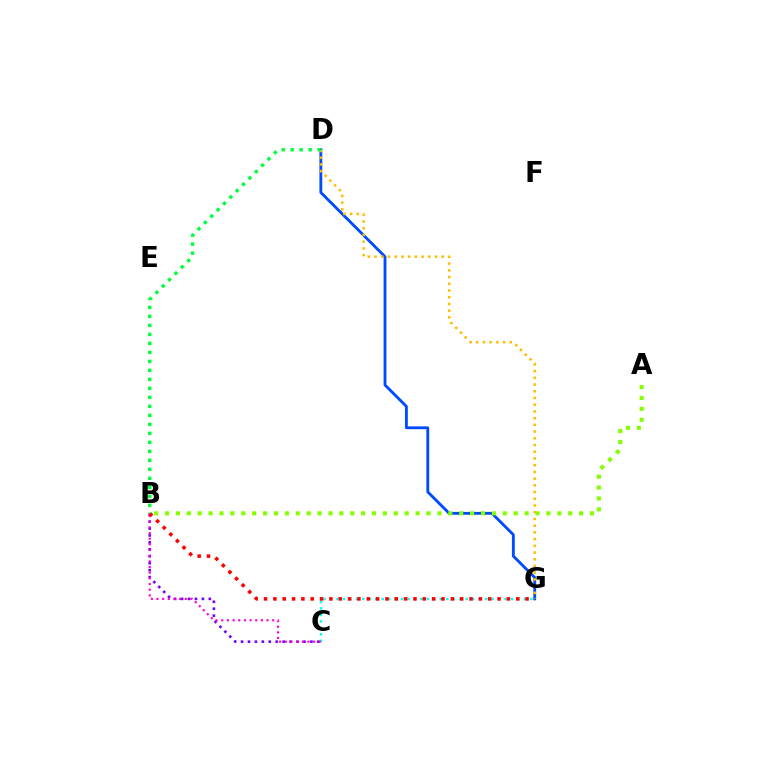{('D', 'G'): [{'color': '#004bff', 'line_style': 'solid', 'thickness': 2.04}, {'color': '#ffbd00', 'line_style': 'dotted', 'thickness': 1.83}], ('A', 'B'): [{'color': '#84ff00', 'line_style': 'dotted', 'thickness': 2.96}], ('B', 'C'): [{'color': '#7200ff', 'line_style': 'dotted', 'thickness': 1.89}, {'color': '#ff00cf', 'line_style': 'dotted', 'thickness': 1.54}], ('C', 'G'): [{'color': '#00fff6', 'line_style': 'dotted', 'thickness': 1.76}], ('B', 'G'): [{'color': '#ff0000', 'line_style': 'dotted', 'thickness': 2.54}], ('B', 'D'): [{'color': '#00ff39', 'line_style': 'dotted', 'thickness': 2.44}]}